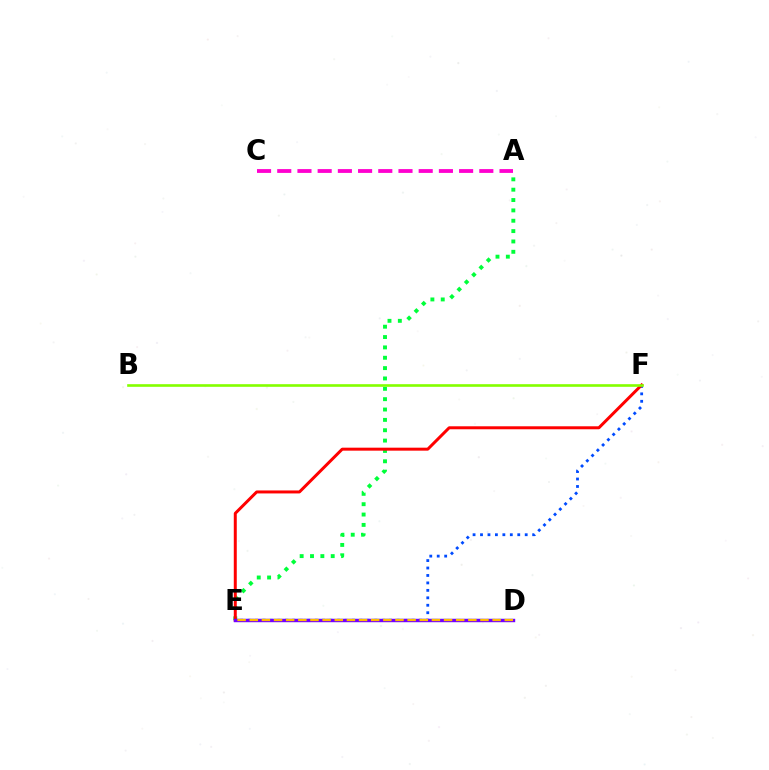{('E', 'F'): [{'color': '#004bff', 'line_style': 'dotted', 'thickness': 2.02}, {'color': '#ff0000', 'line_style': 'solid', 'thickness': 2.15}], ('A', 'E'): [{'color': '#00ff39', 'line_style': 'dotted', 'thickness': 2.81}], ('A', 'C'): [{'color': '#ff00cf', 'line_style': 'dashed', 'thickness': 2.74}], ('D', 'E'): [{'color': '#00fff6', 'line_style': 'dashed', 'thickness': 1.56}, {'color': '#7200ff', 'line_style': 'solid', 'thickness': 2.46}, {'color': '#ffbd00', 'line_style': 'dashed', 'thickness': 1.65}], ('B', 'F'): [{'color': '#84ff00', 'line_style': 'solid', 'thickness': 1.9}]}